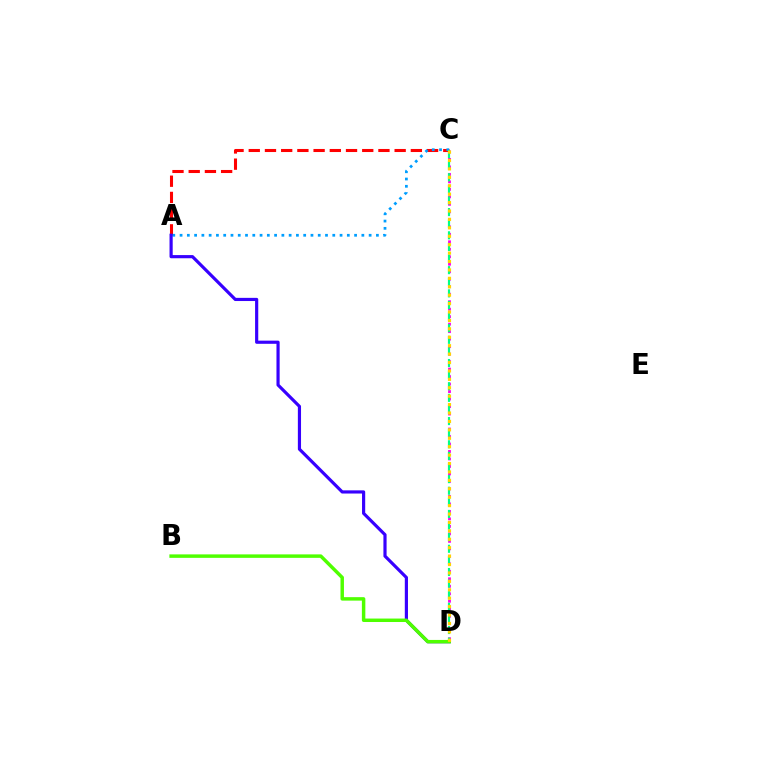{('A', 'C'): [{'color': '#ff0000', 'line_style': 'dashed', 'thickness': 2.2}, {'color': '#009eff', 'line_style': 'dotted', 'thickness': 1.98}], ('C', 'D'): [{'color': '#ff00ed', 'line_style': 'dotted', 'thickness': 2.03}, {'color': '#00ff86', 'line_style': 'dashed', 'thickness': 1.58}, {'color': '#ffd500', 'line_style': 'dotted', 'thickness': 2.29}], ('A', 'D'): [{'color': '#3700ff', 'line_style': 'solid', 'thickness': 2.28}], ('B', 'D'): [{'color': '#4fff00', 'line_style': 'solid', 'thickness': 2.49}]}